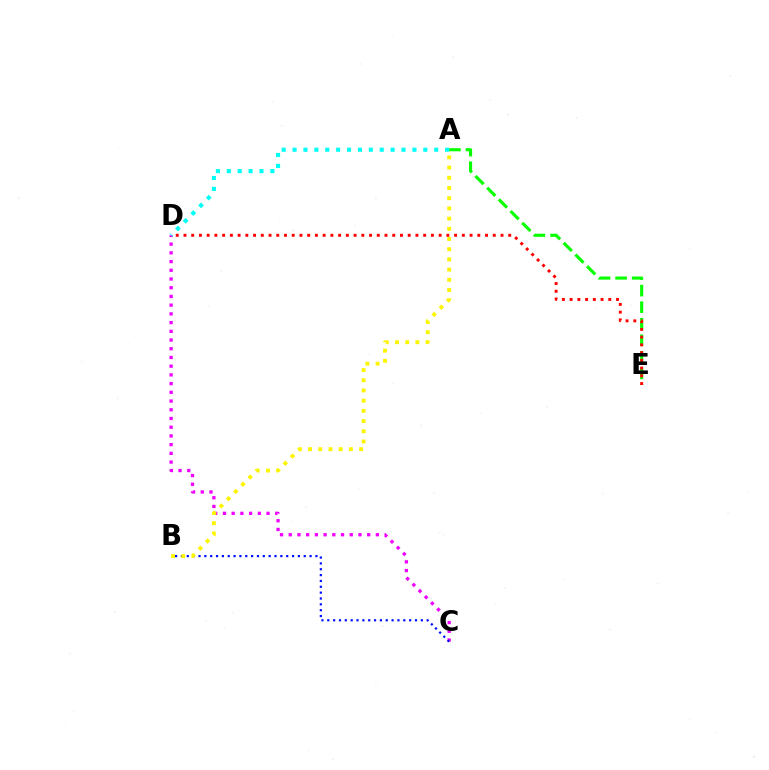{('A', 'E'): [{'color': '#08ff00', 'line_style': 'dashed', 'thickness': 2.25}], ('C', 'D'): [{'color': '#ee00ff', 'line_style': 'dotted', 'thickness': 2.37}], ('A', 'D'): [{'color': '#00fff6', 'line_style': 'dotted', 'thickness': 2.96}], ('D', 'E'): [{'color': '#ff0000', 'line_style': 'dotted', 'thickness': 2.1}], ('B', 'C'): [{'color': '#0010ff', 'line_style': 'dotted', 'thickness': 1.59}], ('A', 'B'): [{'color': '#fcf500', 'line_style': 'dotted', 'thickness': 2.77}]}